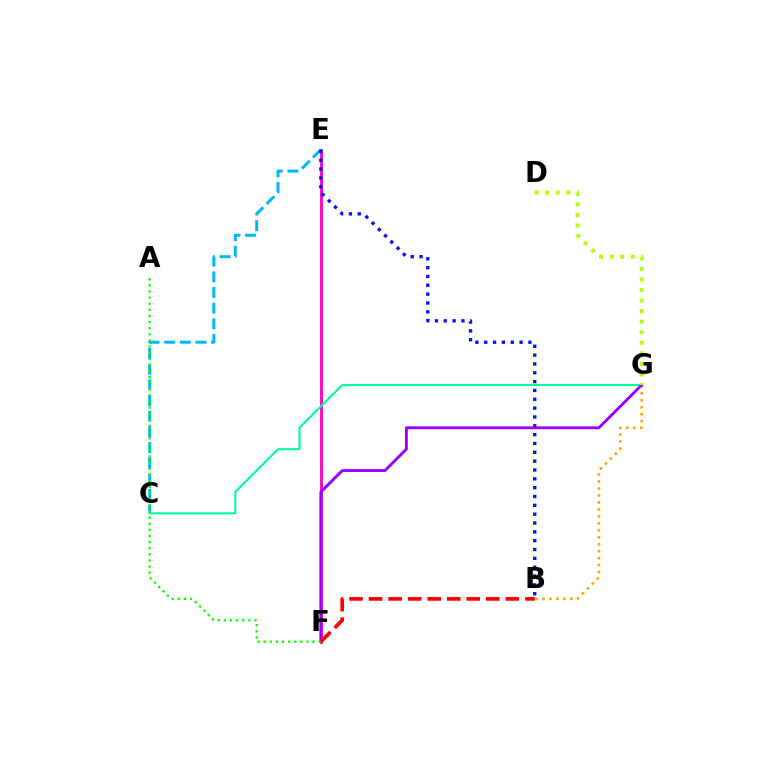{('E', 'F'): [{'color': '#ff00bd', 'line_style': 'solid', 'thickness': 2.05}], ('C', 'E'): [{'color': '#00b5ff', 'line_style': 'dashed', 'thickness': 2.13}], ('C', 'G'): [{'color': '#00ff9d', 'line_style': 'solid', 'thickness': 1.52}], ('B', 'E'): [{'color': '#0010ff', 'line_style': 'dotted', 'thickness': 2.4}], ('B', 'G'): [{'color': '#ffa500', 'line_style': 'dotted', 'thickness': 1.89}], ('F', 'G'): [{'color': '#9b00ff', 'line_style': 'solid', 'thickness': 2.06}], ('D', 'G'): [{'color': '#b3ff00', 'line_style': 'dotted', 'thickness': 2.87}], ('A', 'F'): [{'color': '#08ff00', 'line_style': 'dotted', 'thickness': 1.66}], ('B', 'F'): [{'color': '#ff0000', 'line_style': 'dashed', 'thickness': 2.65}]}